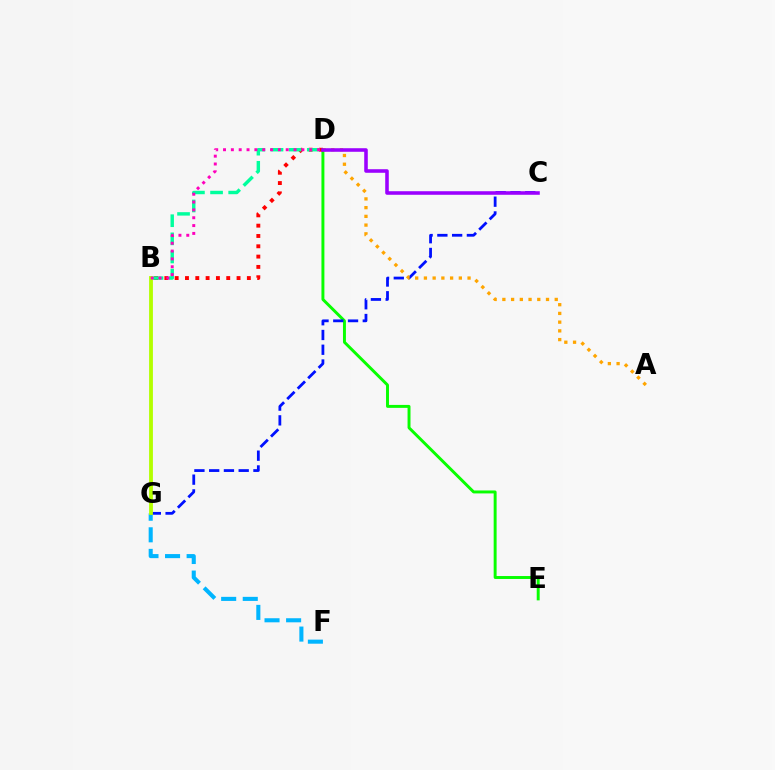{('D', 'E'): [{'color': '#08ff00', 'line_style': 'solid', 'thickness': 2.12}], ('F', 'G'): [{'color': '#00b5ff', 'line_style': 'dashed', 'thickness': 2.93}], ('C', 'G'): [{'color': '#0010ff', 'line_style': 'dashed', 'thickness': 2.0}], ('B', 'D'): [{'color': '#ff0000', 'line_style': 'dotted', 'thickness': 2.8}, {'color': '#00ff9d', 'line_style': 'dashed', 'thickness': 2.46}, {'color': '#ff00bd', 'line_style': 'dotted', 'thickness': 2.13}], ('B', 'G'): [{'color': '#b3ff00', 'line_style': 'solid', 'thickness': 2.76}], ('A', 'D'): [{'color': '#ffa500', 'line_style': 'dotted', 'thickness': 2.37}], ('C', 'D'): [{'color': '#9b00ff', 'line_style': 'solid', 'thickness': 2.56}]}